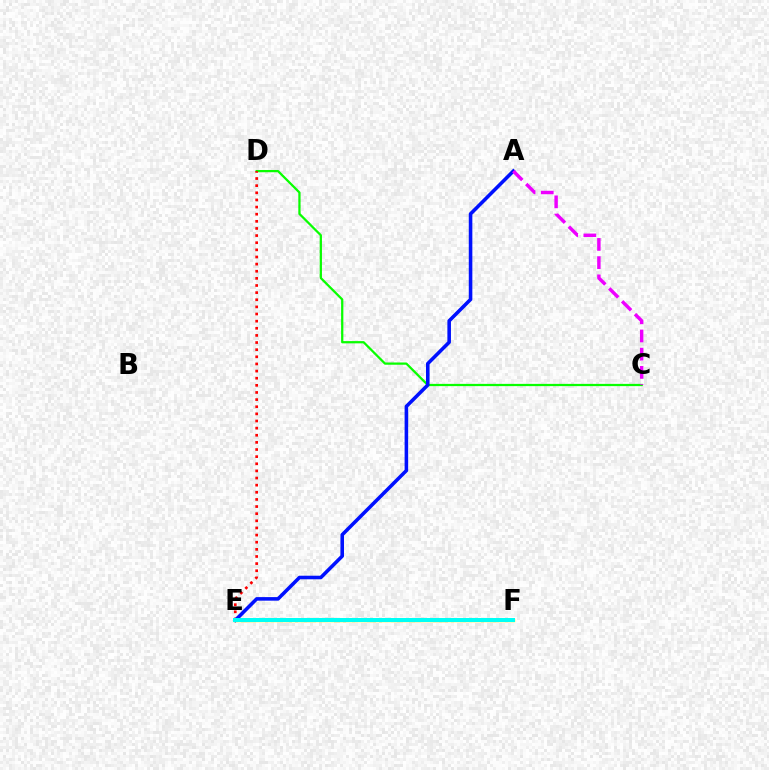{('C', 'D'): [{'color': '#08ff00', 'line_style': 'solid', 'thickness': 1.62}], ('D', 'E'): [{'color': '#ff0000', 'line_style': 'dotted', 'thickness': 1.94}], ('A', 'E'): [{'color': '#0010ff', 'line_style': 'solid', 'thickness': 2.57}], ('E', 'F'): [{'color': '#fcf500', 'line_style': 'solid', 'thickness': 2.47}, {'color': '#00fff6', 'line_style': 'solid', 'thickness': 2.88}], ('A', 'C'): [{'color': '#ee00ff', 'line_style': 'dashed', 'thickness': 2.47}]}